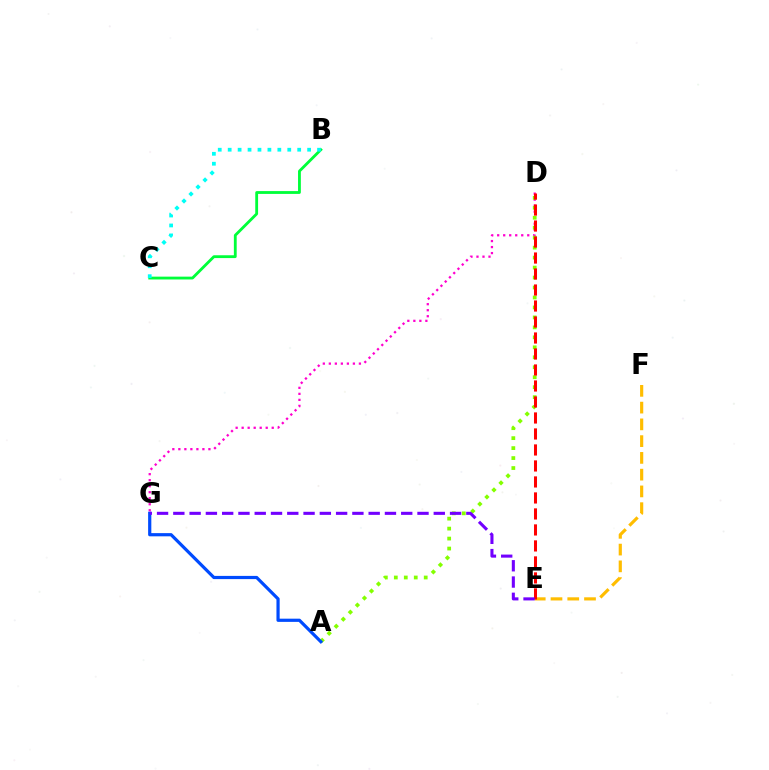{('D', 'G'): [{'color': '#ff00cf', 'line_style': 'dotted', 'thickness': 1.63}], ('E', 'F'): [{'color': '#ffbd00', 'line_style': 'dashed', 'thickness': 2.28}], ('A', 'D'): [{'color': '#84ff00', 'line_style': 'dotted', 'thickness': 2.71}], ('D', 'E'): [{'color': '#ff0000', 'line_style': 'dashed', 'thickness': 2.17}], ('A', 'G'): [{'color': '#004bff', 'line_style': 'solid', 'thickness': 2.31}], ('B', 'C'): [{'color': '#00ff39', 'line_style': 'solid', 'thickness': 2.03}, {'color': '#00fff6', 'line_style': 'dotted', 'thickness': 2.7}], ('E', 'G'): [{'color': '#7200ff', 'line_style': 'dashed', 'thickness': 2.21}]}